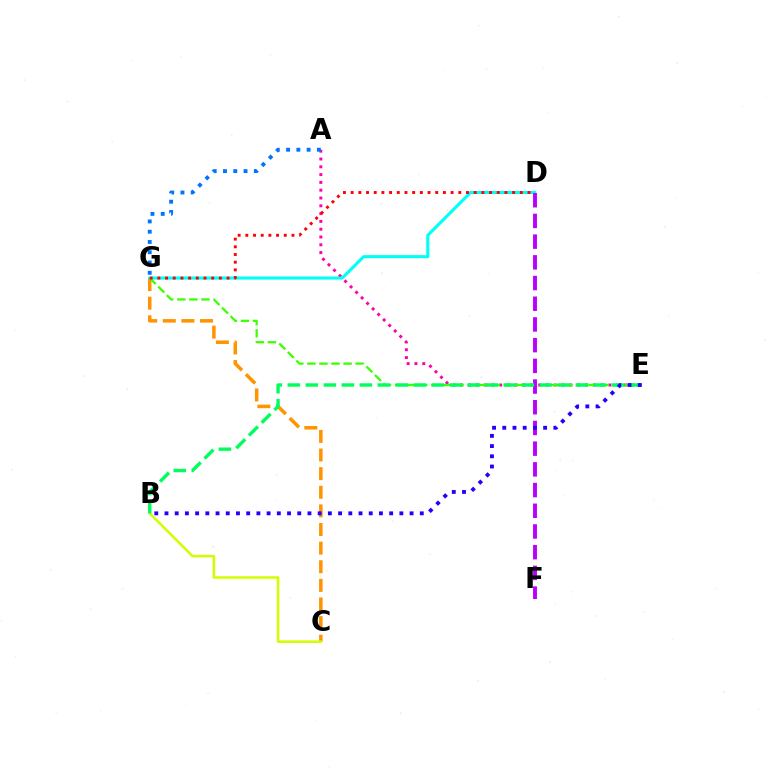{('C', 'G'): [{'color': '#ff9400', 'line_style': 'dashed', 'thickness': 2.53}], ('A', 'E'): [{'color': '#ff00ac', 'line_style': 'dotted', 'thickness': 2.12}], ('B', 'C'): [{'color': '#d1ff00', 'line_style': 'solid', 'thickness': 1.83}], ('D', 'G'): [{'color': '#00fff6', 'line_style': 'solid', 'thickness': 2.21}, {'color': '#ff0000', 'line_style': 'dotted', 'thickness': 2.09}], ('E', 'G'): [{'color': '#3dff00', 'line_style': 'dashed', 'thickness': 1.64}], ('A', 'G'): [{'color': '#0074ff', 'line_style': 'dotted', 'thickness': 2.79}], ('D', 'F'): [{'color': '#b900ff', 'line_style': 'dashed', 'thickness': 2.81}], ('B', 'E'): [{'color': '#00ff5c', 'line_style': 'dashed', 'thickness': 2.45}, {'color': '#2500ff', 'line_style': 'dotted', 'thickness': 2.77}]}